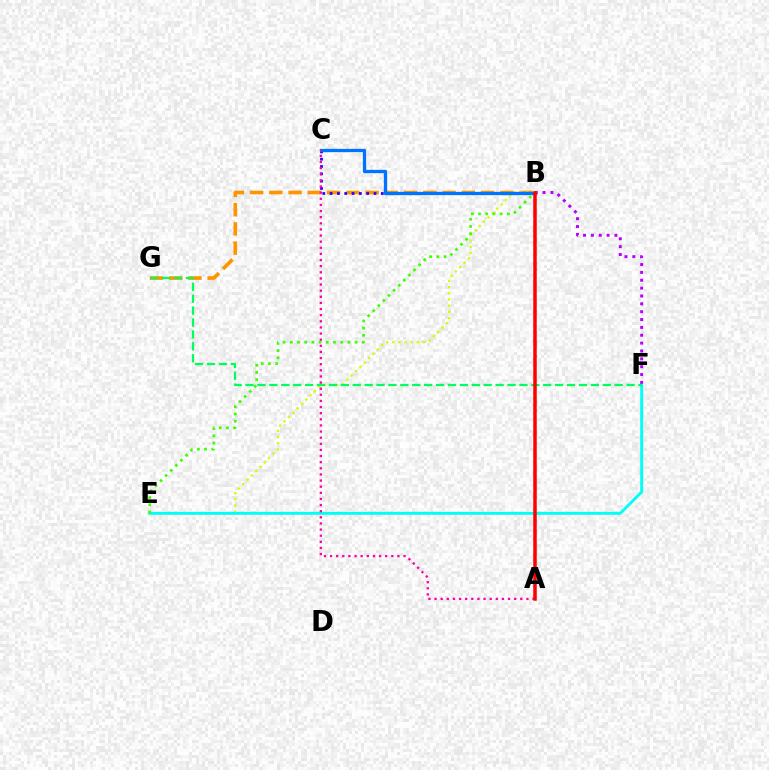{('B', 'G'): [{'color': '#ff9400', 'line_style': 'dashed', 'thickness': 2.61}], ('B', 'E'): [{'color': '#d1ff00', 'line_style': 'dotted', 'thickness': 1.67}, {'color': '#3dff00', 'line_style': 'dotted', 'thickness': 1.96}], ('E', 'F'): [{'color': '#00fff6', 'line_style': 'solid', 'thickness': 2.1}], ('B', 'C'): [{'color': '#2500ff', 'line_style': 'dotted', 'thickness': 1.99}, {'color': '#0074ff', 'line_style': 'solid', 'thickness': 2.38}], ('F', 'G'): [{'color': '#00ff5c', 'line_style': 'dashed', 'thickness': 1.62}], ('A', 'C'): [{'color': '#ff00ac', 'line_style': 'dotted', 'thickness': 1.66}], ('B', 'F'): [{'color': '#b900ff', 'line_style': 'dotted', 'thickness': 2.13}], ('A', 'B'): [{'color': '#ff0000', 'line_style': 'solid', 'thickness': 2.53}]}